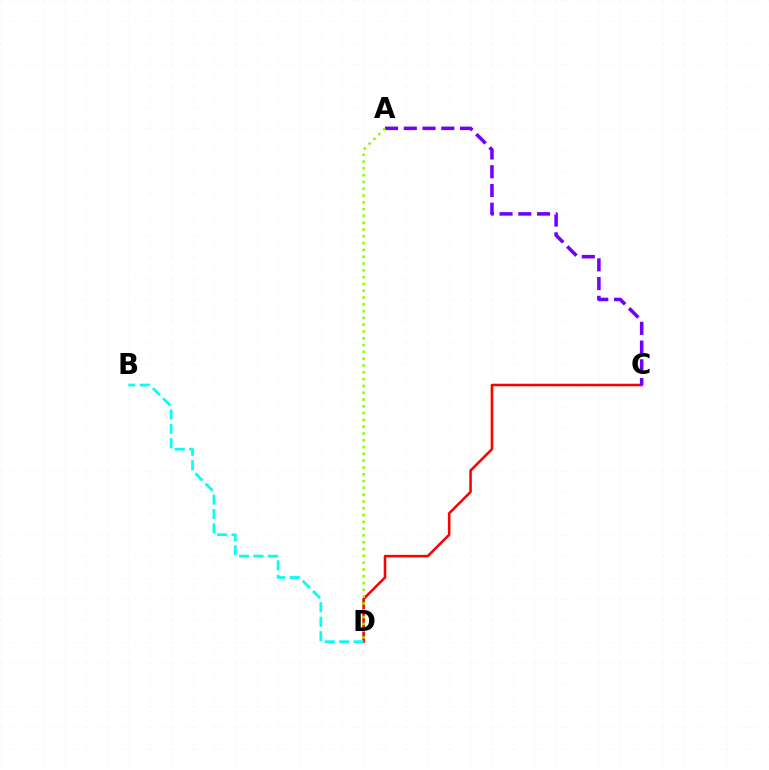{('C', 'D'): [{'color': '#ff0000', 'line_style': 'solid', 'thickness': 1.85}], ('B', 'D'): [{'color': '#00fff6', 'line_style': 'dashed', 'thickness': 1.96}], ('A', 'C'): [{'color': '#7200ff', 'line_style': 'dashed', 'thickness': 2.55}], ('A', 'D'): [{'color': '#84ff00', 'line_style': 'dotted', 'thickness': 1.85}]}